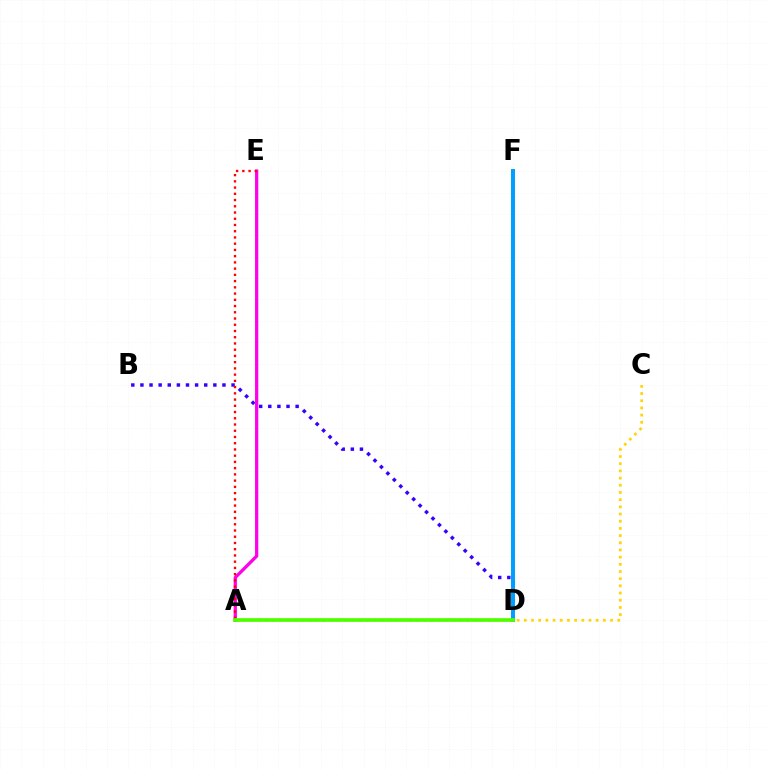{('B', 'D'): [{'color': '#3700ff', 'line_style': 'dotted', 'thickness': 2.48}], ('A', 'E'): [{'color': '#ff00ed', 'line_style': 'solid', 'thickness': 2.34}, {'color': '#ff0000', 'line_style': 'dotted', 'thickness': 1.69}], ('D', 'F'): [{'color': '#00ff86', 'line_style': 'solid', 'thickness': 1.5}, {'color': '#009eff', 'line_style': 'solid', 'thickness': 2.85}], ('A', 'C'): [{'color': '#ffd500', 'line_style': 'dotted', 'thickness': 1.95}], ('A', 'D'): [{'color': '#4fff00', 'line_style': 'solid', 'thickness': 2.65}]}